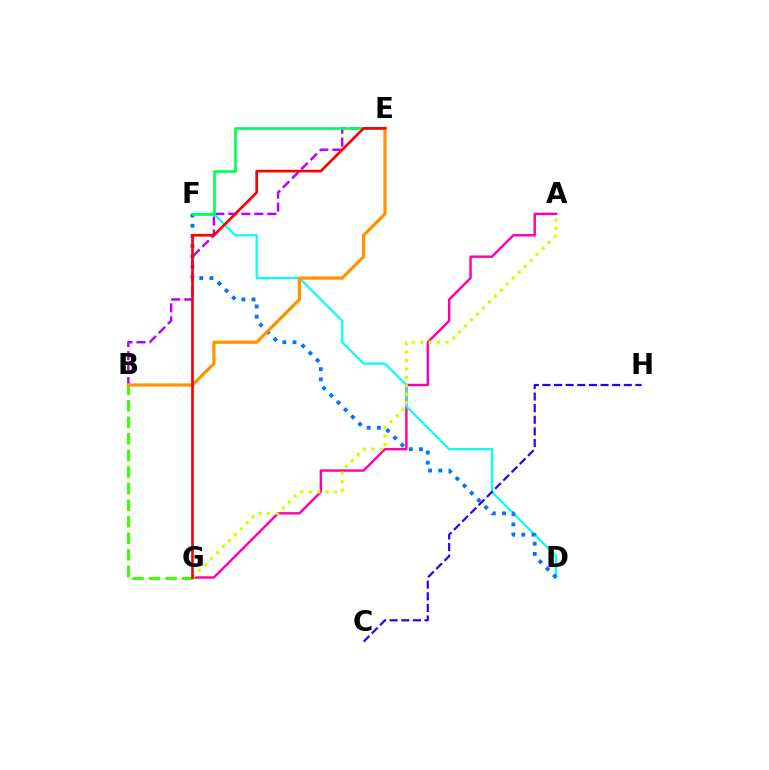{('A', 'G'): [{'color': '#ff00ac', 'line_style': 'solid', 'thickness': 1.75}, {'color': '#d1ff00', 'line_style': 'dotted', 'thickness': 2.29}], ('B', 'E'): [{'color': '#b900ff', 'line_style': 'dashed', 'thickness': 1.77}, {'color': '#ff9400', 'line_style': 'solid', 'thickness': 2.33}], ('D', 'F'): [{'color': '#00fff6', 'line_style': 'solid', 'thickness': 1.57}, {'color': '#0074ff', 'line_style': 'dotted', 'thickness': 2.77}], ('B', 'G'): [{'color': '#3dff00', 'line_style': 'dashed', 'thickness': 2.25}], ('E', 'F'): [{'color': '#00ff5c', 'line_style': 'solid', 'thickness': 1.94}], ('C', 'H'): [{'color': '#2500ff', 'line_style': 'dashed', 'thickness': 1.58}], ('E', 'G'): [{'color': '#ff0000', 'line_style': 'solid', 'thickness': 1.92}]}